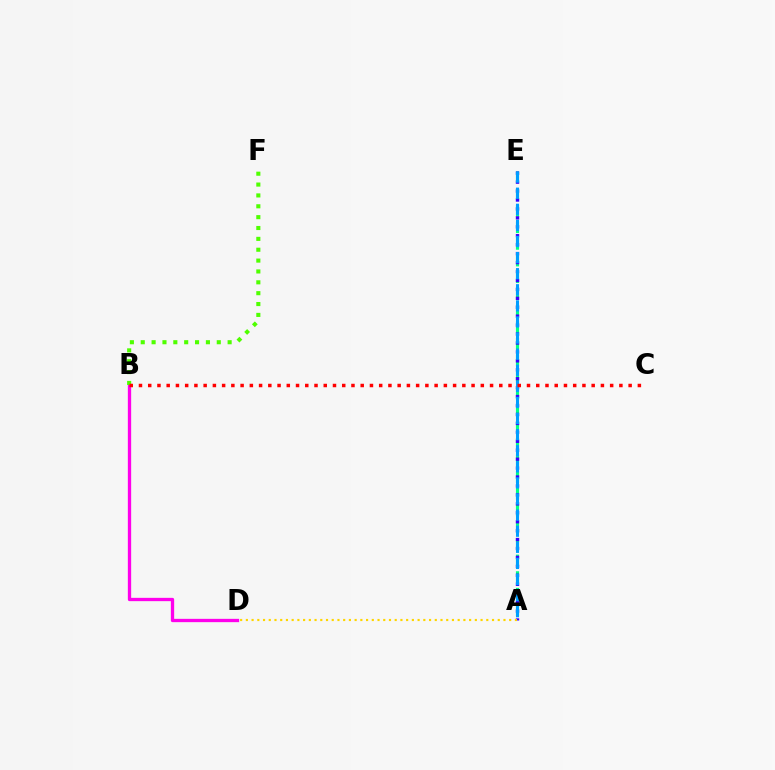{('A', 'E'): [{'color': '#00ff86', 'line_style': 'dashed', 'thickness': 2.26}, {'color': '#3700ff', 'line_style': 'dotted', 'thickness': 2.43}, {'color': '#009eff', 'line_style': 'dashed', 'thickness': 2.19}], ('A', 'D'): [{'color': '#ffd500', 'line_style': 'dotted', 'thickness': 1.56}], ('B', 'D'): [{'color': '#ff00ed', 'line_style': 'solid', 'thickness': 2.39}], ('B', 'F'): [{'color': '#4fff00', 'line_style': 'dotted', 'thickness': 2.95}], ('B', 'C'): [{'color': '#ff0000', 'line_style': 'dotted', 'thickness': 2.51}]}